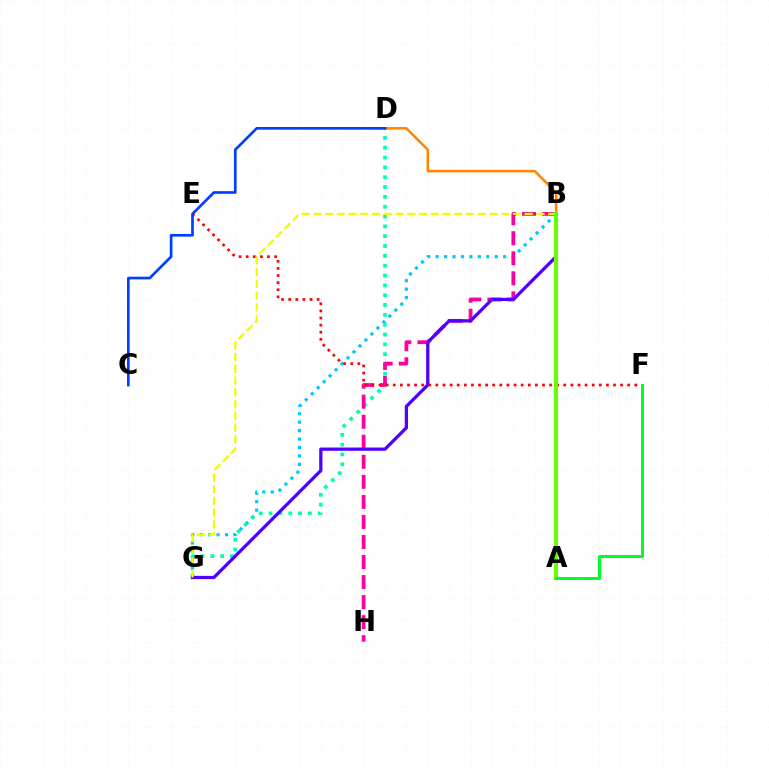{('B', 'G'): [{'color': '#00c7ff', 'line_style': 'dotted', 'thickness': 2.29}, {'color': '#4f00ff', 'line_style': 'solid', 'thickness': 2.35}, {'color': '#eeff00', 'line_style': 'dashed', 'thickness': 1.59}], ('D', 'G'): [{'color': '#00ffaf', 'line_style': 'dotted', 'thickness': 2.67}], ('B', 'H'): [{'color': '#ff00a0', 'line_style': 'dashed', 'thickness': 2.72}], ('E', 'F'): [{'color': '#ff0000', 'line_style': 'dotted', 'thickness': 1.93}], ('A', 'B'): [{'color': '#d600ff', 'line_style': 'solid', 'thickness': 2.04}, {'color': '#66ff00', 'line_style': 'solid', 'thickness': 2.96}], ('B', 'D'): [{'color': '#ff8800', 'line_style': 'solid', 'thickness': 1.87}], ('A', 'F'): [{'color': '#00ff27', 'line_style': 'solid', 'thickness': 2.17}], ('C', 'D'): [{'color': '#003fff', 'line_style': 'solid', 'thickness': 1.93}]}